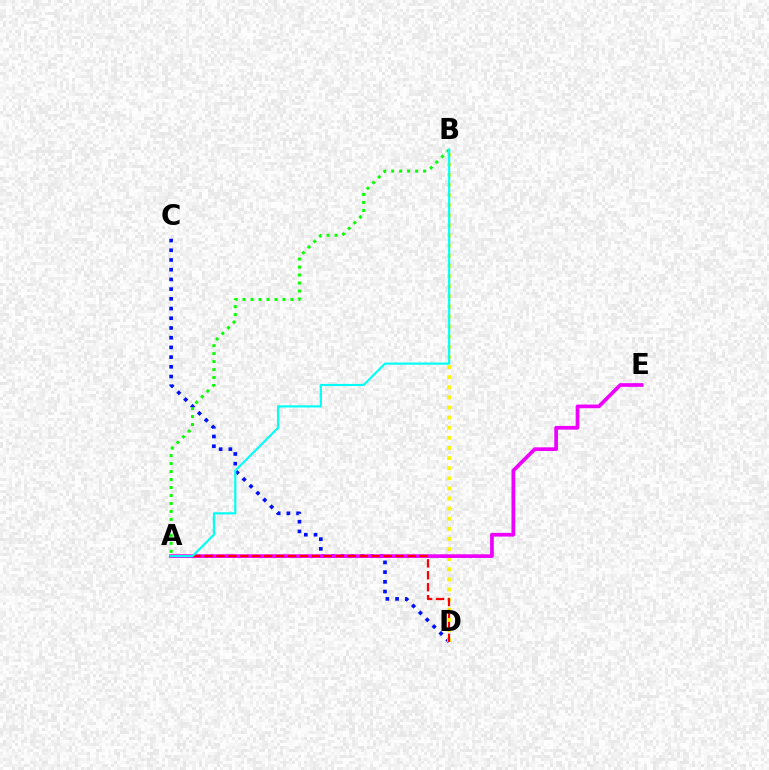{('C', 'D'): [{'color': '#0010ff', 'line_style': 'dotted', 'thickness': 2.64}], ('B', 'D'): [{'color': '#fcf500', 'line_style': 'dotted', 'thickness': 2.75}], ('A', 'E'): [{'color': '#ee00ff', 'line_style': 'solid', 'thickness': 2.66}], ('A', 'D'): [{'color': '#ff0000', 'line_style': 'dashed', 'thickness': 1.62}], ('A', 'B'): [{'color': '#08ff00', 'line_style': 'dotted', 'thickness': 2.17}, {'color': '#00fff6', 'line_style': 'solid', 'thickness': 1.56}]}